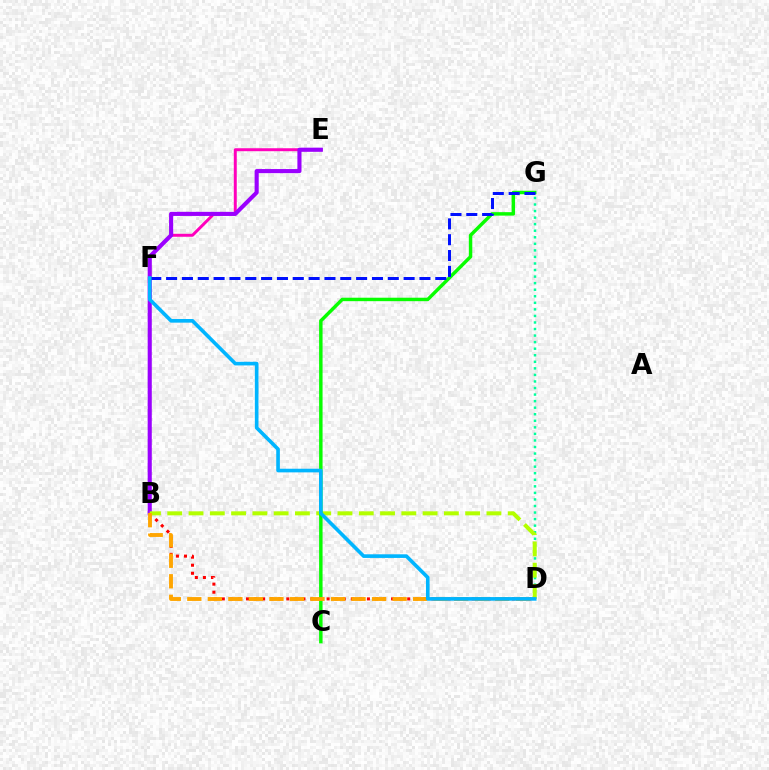{('D', 'G'): [{'color': '#00ff9d', 'line_style': 'dotted', 'thickness': 1.78}], ('B', 'D'): [{'color': '#ff0000', 'line_style': 'dotted', 'thickness': 2.19}, {'color': '#b3ff00', 'line_style': 'dashed', 'thickness': 2.89}, {'color': '#ffa500', 'line_style': 'dashed', 'thickness': 2.79}], ('E', 'F'): [{'color': '#ff00bd', 'line_style': 'solid', 'thickness': 2.13}], ('B', 'E'): [{'color': '#9b00ff', 'line_style': 'solid', 'thickness': 2.96}], ('C', 'G'): [{'color': '#08ff00', 'line_style': 'solid', 'thickness': 2.49}], ('F', 'G'): [{'color': '#0010ff', 'line_style': 'dashed', 'thickness': 2.15}], ('D', 'F'): [{'color': '#00b5ff', 'line_style': 'solid', 'thickness': 2.62}]}